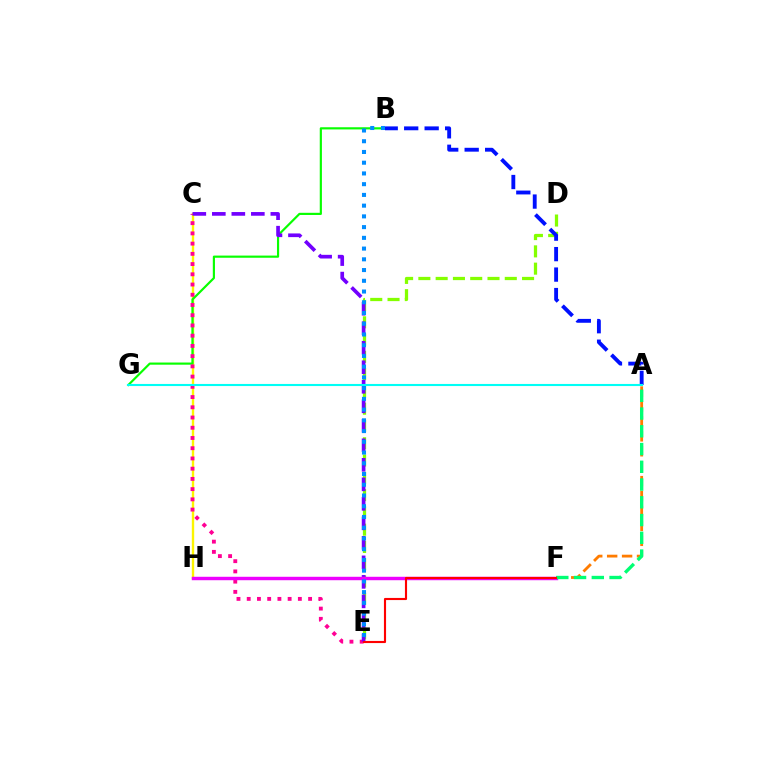{('C', 'H'): [{'color': '#fcf500', 'line_style': 'solid', 'thickness': 1.71}], ('B', 'G'): [{'color': '#08ff00', 'line_style': 'solid', 'thickness': 1.56}], ('D', 'E'): [{'color': '#84ff00', 'line_style': 'dashed', 'thickness': 2.35}], ('C', 'E'): [{'color': '#ff0094', 'line_style': 'dotted', 'thickness': 2.78}, {'color': '#7200ff', 'line_style': 'dashed', 'thickness': 2.65}], ('F', 'H'): [{'color': '#ee00ff', 'line_style': 'solid', 'thickness': 2.48}], ('A', 'B'): [{'color': '#0010ff', 'line_style': 'dashed', 'thickness': 2.78}], ('A', 'G'): [{'color': '#00fff6', 'line_style': 'solid', 'thickness': 1.51}], ('A', 'F'): [{'color': '#ff7c00', 'line_style': 'dashed', 'thickness': 2.03}, {'color': '#00ff74', 'line_style': 'dashed', 'thickness': 2.41}], ('B', 'E'): [{'color': '#008cff', 'line_style': 'dotted', 'thickness': 2.92}], ('E', 'F'): [{'color': '#ff0000', 'line_style': 'solid', 'thickness': 1.54}]}